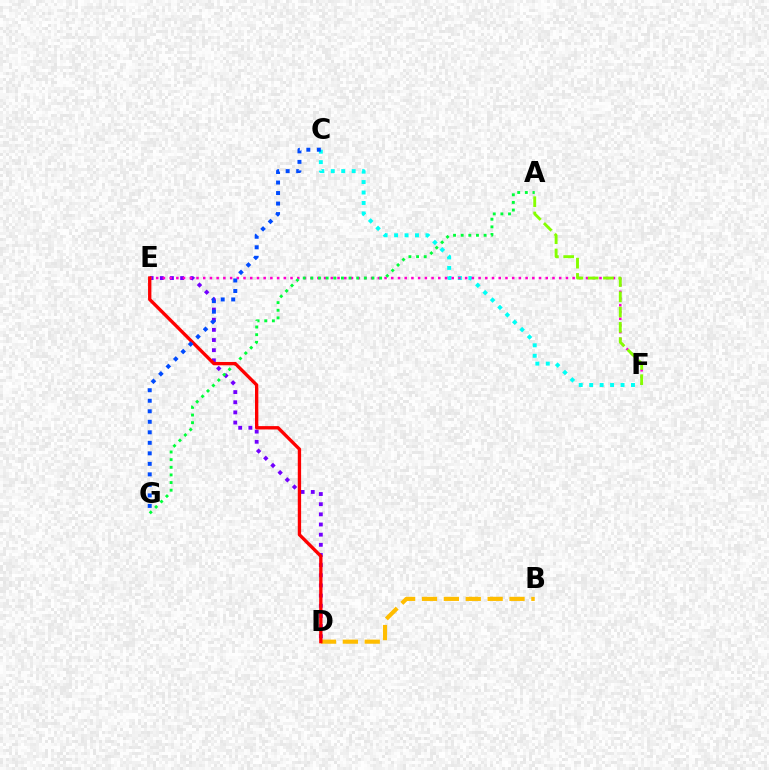{('C', 'F'): [{'color': '#00fff6', 'line_style': 'dotted', 'thickness': 2.84}], ('D', 'E'): [{'color': '#7200ff', 'line_style': 'dotted', 'thickness': 2.76}, {'color': '#ff0000', 'line_style': 'solid', 'thickness': 2.4}], ('E', 'F'): [{'color': '#ff00cf', 'line_style': 'dotted', 'thickness': 1.82}], ('A', 'F'): [{'color': '#84ff00', 'line_style': 'dashed', 'thickness': 2.08}], ('B', 'D'): [{'color': '#ffbd00', 'line_style': 'dashed', 'thickness': 2.97}], ('A', 'G'): [{'color': '#00ff39', 'line_style': 'dotted', 'thickness': 2.08}], ('C', 'G'): [{'color': '#004bff', 'line_style': 'dotted', 'thickness': 2.86}]}